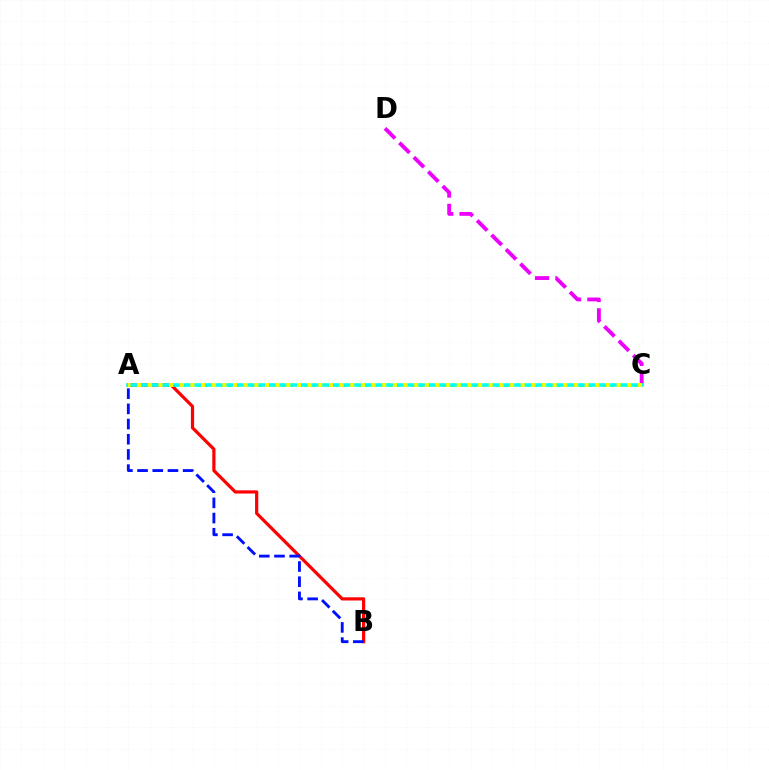{('A', 'C'): [{'color': '#08ff00', 'line_style': 'dotted', 'thickness': 2.08}, {'color': '#00fff6', 'line_style': 'solid', 'thickness': 2.59}, {'color': '#fcf500', 'line_style': 'dotted', 'thickness': 2.9}], ('C', 'D'): [{'color': '#ee00ff', 'line_style': 'dashed', 'thickness': 2.77}], ('A', 'B'): [{'color': '#ff0000', 'line_style': 'solid', 'thickness': 2.31}, {'color': '#0010ff', 'line_style': 'dashed', 'thickness': 2.06}]}